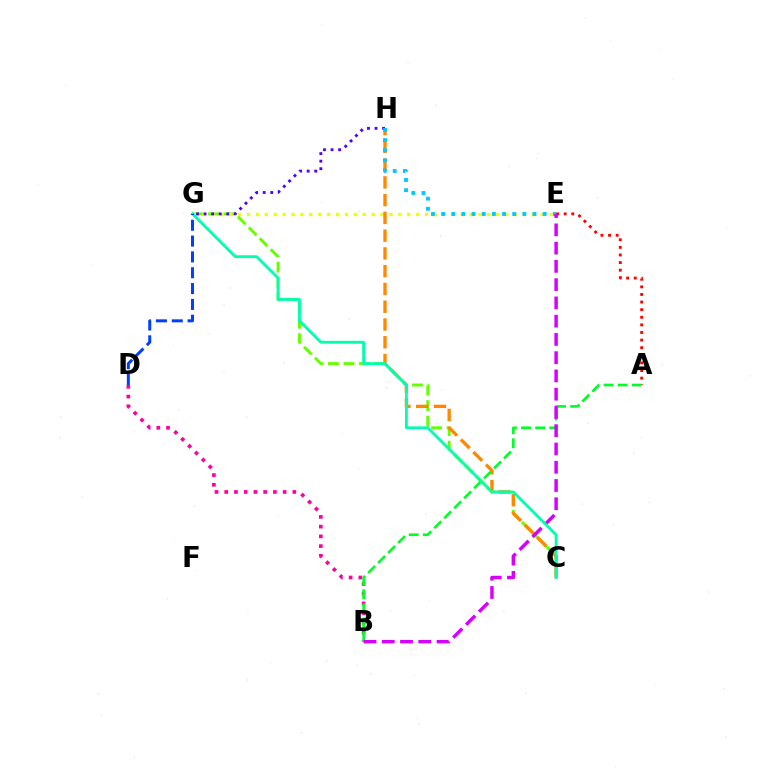{('C', 'G'): [{'color': '#66ff00', 'line_style': 'dashed', 'thickness': 2.1}, {'color': '#00ffaf', 'line_style': 'solid', 'thickness': 2.03}], ('B', 'D'): [{'color': '#ff00a0', 'line_style': 'dotted', 'thickness': 2.64}], ('E', 'G'): [{'color': '#eeff00', 'line_style': 'dotted', 'thickness': 2.42}], ('C', 'H'): [{'color': '#ff8800', 'line_style': 'dashed', 'thickness': 2.41}], ('A', 'E'): [{'color': '#ff0000', 'line_style': 'dotted', 'thickness': 2.07}], ('G', 'H'): [{'color': '#4f00ff', 'line_style': 'dotted', 'thickness': 2.05}], ('E', 'H'): [{'color': '#00c7ff', 'line_style': 'dotted', 'thickness': 2.76}], ('A', 'B'): [{'color': '#00ff27', 'line_style': 'dashed', 'thickness': 1.91}], ('B', 'E'): [{'color': '#d600ff', 'line_style': 'dashed', 'thickness': 2.48}], ('D', 'G'): [{'color': '#003fff', 'line_style': 'dashed', 'thickness': 2.15}]}